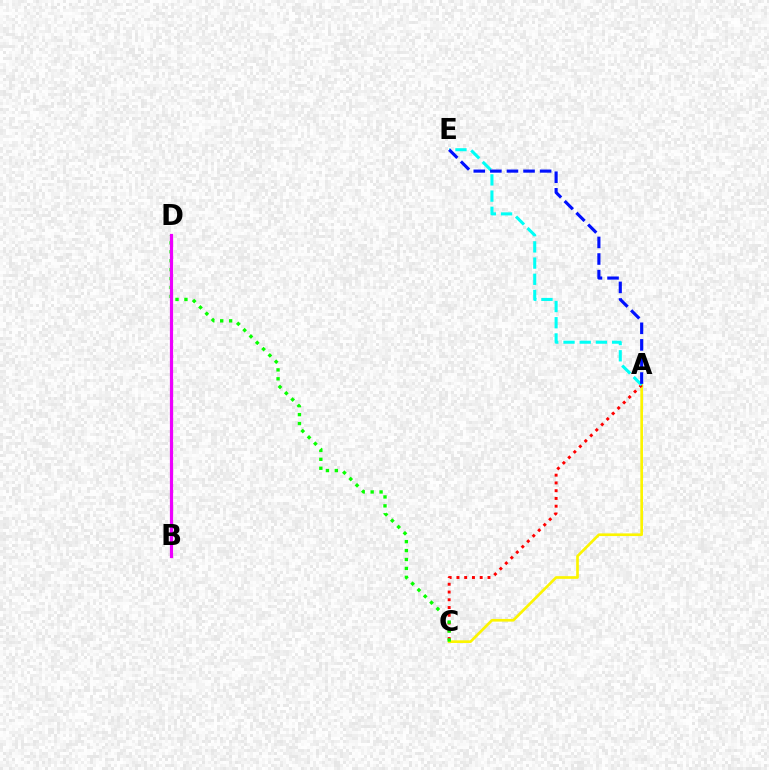{('A', 'C'): [{'color': '#fcf500', 'line_style': 'solid', 'thickness': 1.92}, {'color': '#ff0000', 'line_style': 'dotted', 'thickness': 2.11}], ('C', 'D'): [{'color': '#08ff00', 'line_style': 'dotted', 'thickness': 2.43}], ('A', 'E'): [{'color': '#00fff6', 'line_style': 'dashed', 'thickness': 2.2}, {'color': '#0010ff', 'line_style': 'dashed', 'thickness': 2.25}], ('B', 'D'): [{'color': '#ee00ff', 'line_style': 'solid', 'thickness': 2.3}]}